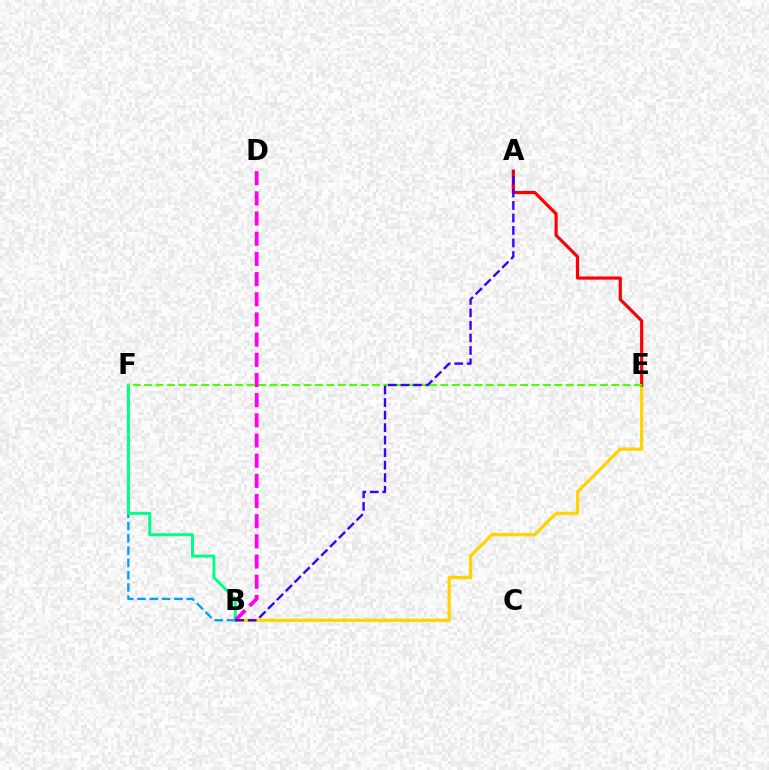{('B', 'E'): [{'color': '#ffd500', 'line_style': 'solid', 'thickness': 2.34}], ('A', 'E'): [{'color': '#ff0000', 'line_style': 'solid', 'thickness': 2.29}], ('B', 'F'): [{'color': '#009eff', 'line_style': 'dashed', 'thickness': 1.67}, {'color': '#00ff86', 'line_style': 'solid', 'thickness': 2.13}], ('E', 'F'): [{'color': '#4fff00', 'line_style': 'dashed', 'thickness': 1.55}], ('B', 'D'): [{'color': '#ff00ed', 'line_style': 'dashed', 'thickness': 2.74}], ('A', 'B'): [{'color': '#3700ff', 'line_style': 'dashed', 'thickness': 1.7}]}